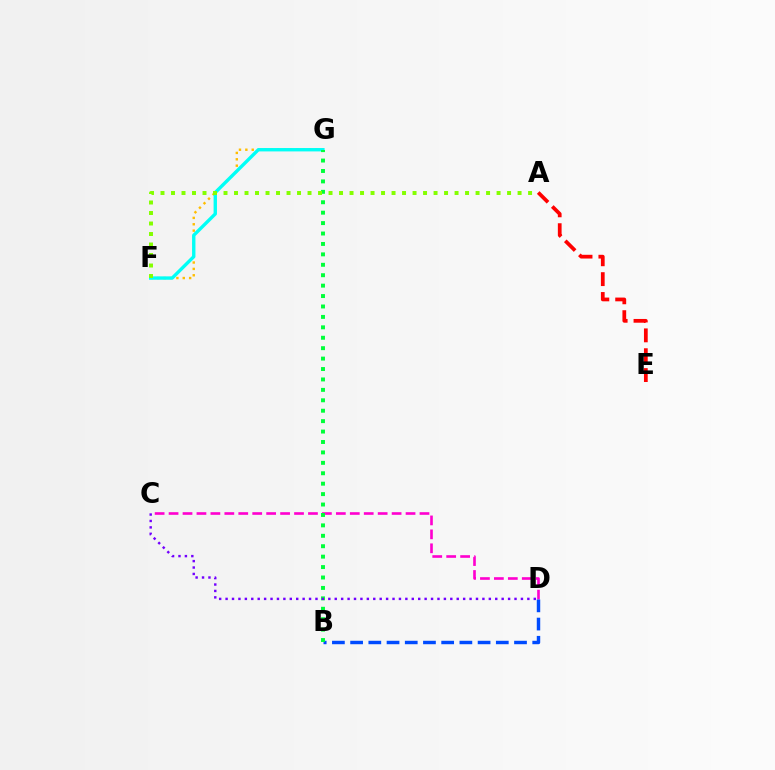{('C', 'D'): [{'color': '#ff00cf', 'line_style': 'dashed', 'thickness': 1.89}, {'color': '#7200ff', 'line_style': 'dotted', 'thickness': 1.74}], ('F', 'G'): [{'color': '#ffbd00', 'line_style': 'dotted', 'thickness': 1.73}, {'color': '#00fff6', 'line_style': 'solid', 'thickness': 2.43}], ('B', 'D'): [{'color': '#004bff', 'line_style': 'dashed', 'thickness': 2.47}], ('B', 'G'): [{'color': '#00ff39', 'line_style': 'dotted', 'thickness': 2.83}], ('A', 'E'): [{'color': '#ff0000', 'line_style': 'dashed', 'thickness': 2.7}], ('A', 'F'): [{'color': '#84ff00', 'line_style': 'dotted', 'thickness': 2.85}]}